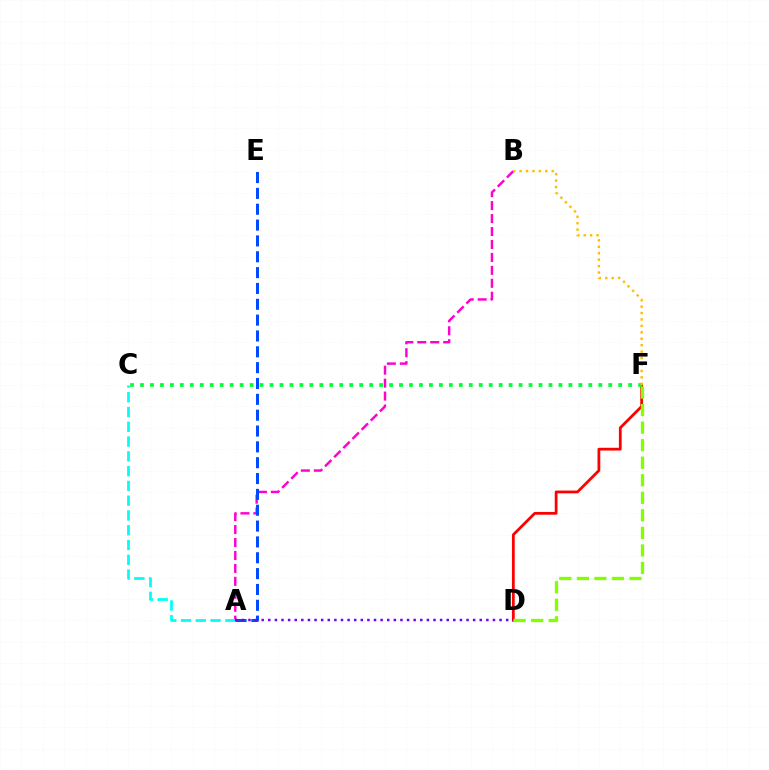{('A', 'B'): [{'color': '#ff00cf', 'line_style': 'dashed', 'thickness': 1.76}], ('D', 'F'): [{'color': '#ff0000', 'line_style': 'solid', 'thickness': 2.0}, {'color': '#84ff00', 'line_style': 'dashed', 'thickness': 2.38}], ('A', 'E'): [{'color': '#004bff', 'line_style': 'dashed', 'thickness': 2.15}], ('A', 'C'): [{'color': '#00fff6', 'line_style': 'dashed', 'thickness': 2.01}], ('A', 'D'): [{'color': '#7200ff', 'line_style': 'dotted', 'thickness': 1.8}], ('C', 'F'): [{'color': '#00ff39', 'line_style': 'dotted', 'thickness': 2.71}], ('B', 'F'): [{'color': '#ffbd00', 'line_style': 'dotted', 'thickness': 1.75}]}